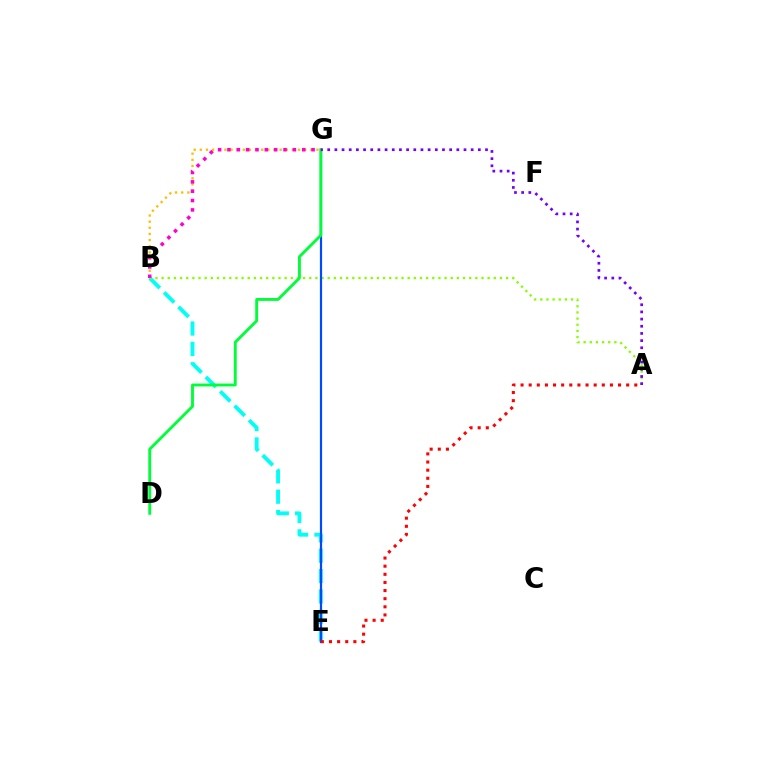{('B', 'E'): [{'color': '#00fff6', 'line_style': 'dashed', 'thickness': 2.77}], ('B', 'G'): [{'color': '#ffbd00', 'line_style': 'dotted', 'thickness': 1.67}, {'color': '#ff00cf', 'line_style': 'dotted', 'thickness': 2.54}], ('A', 'B'): [{'color': '#84ff00', 'line_style': 'dotted', 'thickness': 1.67}], ('E', 'G'): [{'color': '#004bff', 'line_style': 'solid', 'thickness': 1.59}], ('D', 'G'): [{'color': '#00ff39', 'line_style': 'solid', 'thickness': 2.07}], ('A', 'E'): [{'color': '#ff0000', 'line_style': 'dotted', 'thickness': 2.21}], ('A', 'G'): [{'color': '#7200ff', 'line_style': 'dotted', 'thickness': 1.95}]}